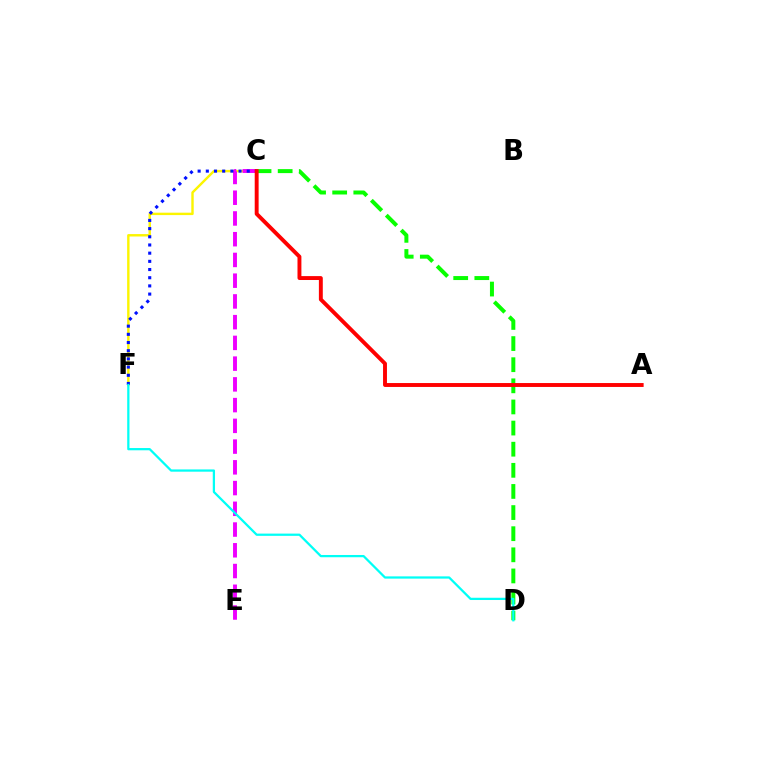{('C', 'F'): [{'color': '#fcf500', 'line_style': 'solid', 'thickness': 1.74}, {'color': '#0010ff', 'line_style': 'dotted', 'thickness': 2.22}], ('C', 'E'): [{'color': '#ee00ff', 'line_style': 'dashed', 'thickness': 2.82}], ('C', 'D'): [{'color': '#08ff00', 'line_style': 'dashed', 'thickness': 2.87}], ('A', 'C'): [{'color': '#ff0000', 'line_style': 'solid', 'thickness': 2.81}], ('D', 'F'): [{'color': '#00fff6', 'line_style': 'solid', 'thickness': 1.62}]}